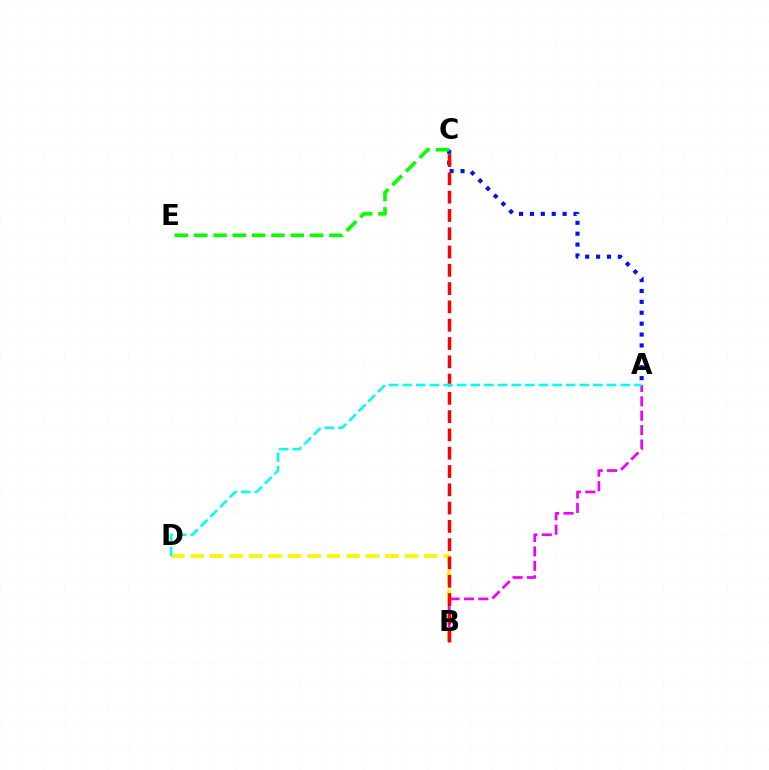{('B', 'D'): [{'color': '#fcf500', 'line_style': 'dashed', 'thickness': 2.64}], ('A', 'C'): [{'color': '#0010ff', 'line_style': 'dotted', 'thickness': 2.96}], ('A', 'B'): [{'color': '#ee00ff', 'line_style': 'dashed', 'thickness': 1.95}], ('B', 'C'): [{'color': '#ff0000', 'line_style': 'dashed', 'thickness': 2.48}], ('A', 'D'): [{'color': '#00fff6', 'line_style': 'dashed', 'thickness': 1.85}], ('C', 'E'): [{'color': '#08ff00', 'line_style': 'dashed', 'thickness': 2.62}]}